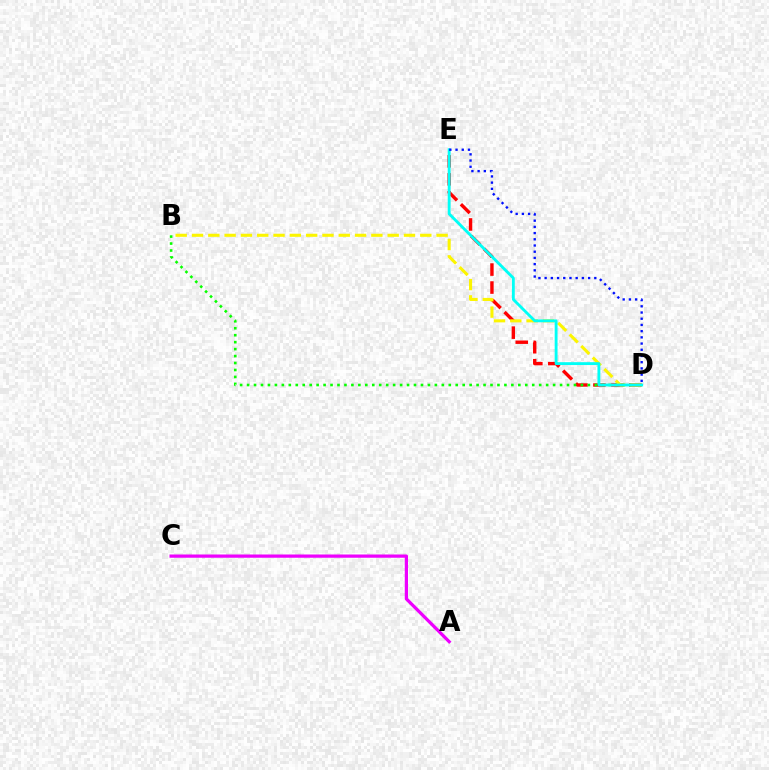{('D', 'E'): [{'color': '#ff0000', 'line_style': 'dashed', 'thickness': 2.44}, {'color': '#00fff6', 'line_style': 'solid', 'thickness': 2.06}, {'color': '#0010ff', 'line_style': 'dotted', 'thickness': 1.69}], ('B', 'D'): [{'color': '#08ff00', 'line_style': 'dotted', 'thickness': 1.89}, {'color': '#fcf500', 'line_style': 'dashed', 'thickness': 2.22}], ('A', 'C'): [{'color': '#ee00ff', 'line_style': 'solid', 'thickness': 2.33}]}